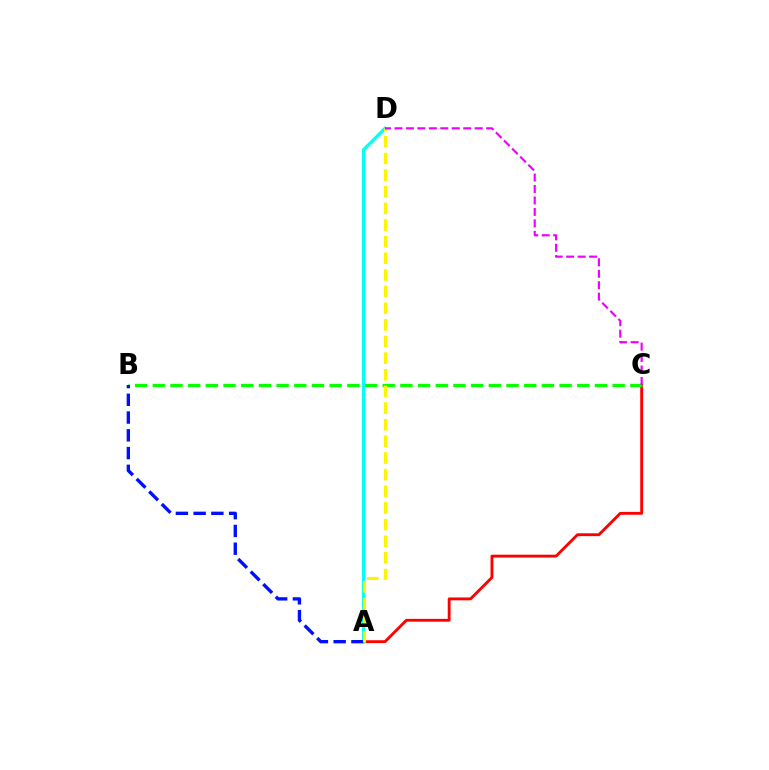{('A', 'C'): [{'color': '#ff0000', 'line_style': 'solid', 'thickness': 2.06}], ('B', 'C'): [{'color': '#08ff00', 'line_style': 'dashed', 'thickness': 2.4}], ('A', 'D'): [{'color': '#00fff6', 'line_style': 'solid', 'thickness': 2.3}, {'color': '#fcf500', 'line_style': 'dashed', 'thickness': 2.26}], ('A', 'B'): [{'color': '#0010ff', 'line_style': 'dashed', 'thickness': 2.41}], ('C', 'D'): [{'color': '#ee00ff', 'line_style': 'dashed', 'thickness': 1.56}]}